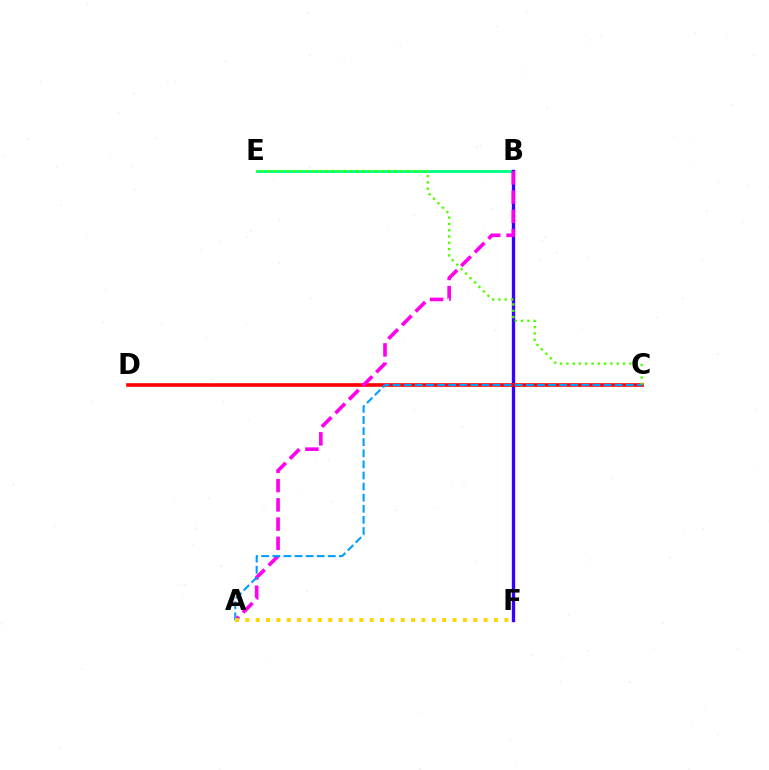{('B', 'E'): [{'color': '#00ff86', 'line_style': 'solid', 'thickness': 2.08}], ('B', 'F'): [{'color': '#3700ff', 'line_style': 'solid', 'thickness': 2.4}], ('C', 'D'): [{'color': '#ff0000', 'line_style': 'solid', 'thickness': 2.59}], ('C', 'E'): [{'color': '#4fff00', 'line_style': 'dotted', 'thickness': 1.71}], ('A', 'B'): [{'color': '#ff00ed', 'line_style': 'dashed', 'thickness': 2.62}], ('A', 'C'): [{'color': '#009eff', 'line_style': 'dashed', 'thickness': 1.51}], ('A', 'F'): [{'color': '#ffd500', 'line_style': 'dotted', 'thickness': 2.82}]}